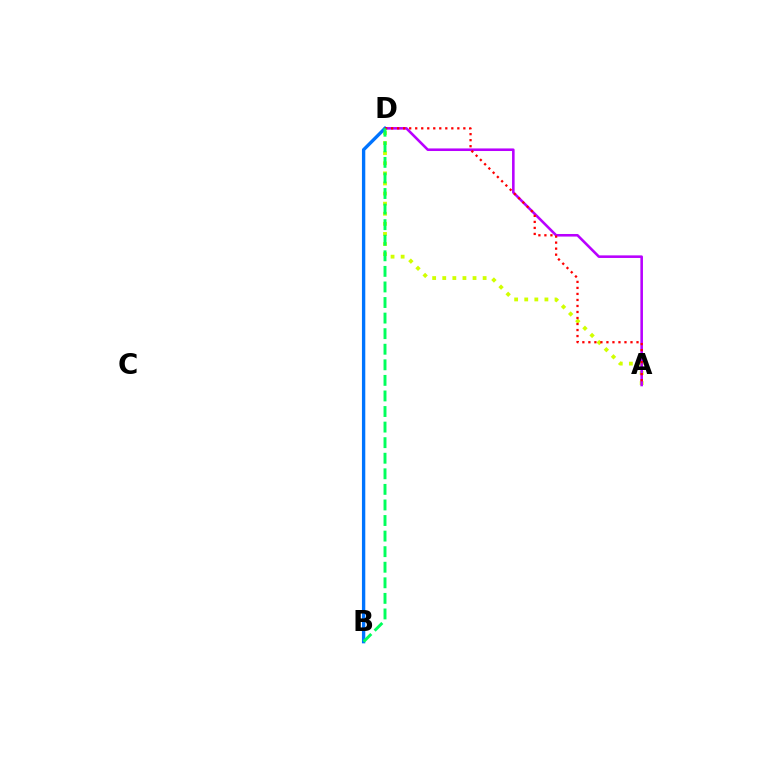{('A', 'D'): [{'color': '#d1ff00', 'line_style': 'dotted', 'thickness': 2.74}, {'color': '#b900ff', 'line_style': 'solid', 'thickness': 1.86}, {'color': '#ff0000', 'line_style': 'dotted', 'thickness': 1.63}], ('B', 'D'): [{'color': '#0074ff', 'line_style': 'solid', 'thickness': 2.41}, {'color': '#00ff5c', 'line_style': 'dashed', 'thickness': 2.12}]}